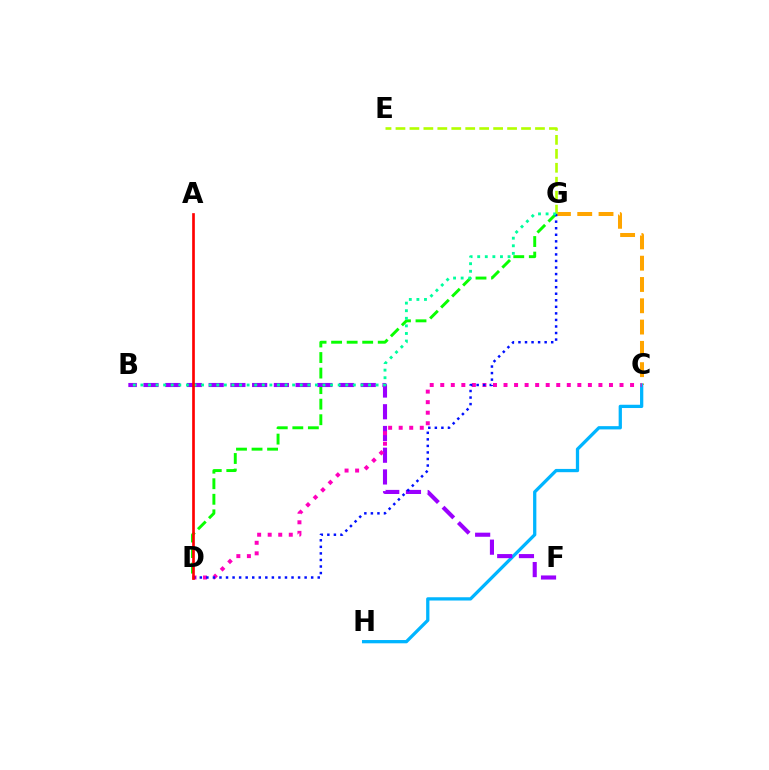{('D', 'G'): [{'color': '#08ff00', 'line_style': 'dashed', 'thickness': 2.11}, {'color': '#0010ff', 'line_style': 'dotted', 'thickness': 1.78}], ('C', 'G'): [{'color': '#ffa500', 'line_style': 'dashed', 'thickness': 2.89}], ('C', 'H'): [{'color': '#00b5ff', 'line_style': 'solid', 'thickness': 2.35}], ('B', 'F'): [{'color': '#9b00ff', 'line_style': 'dashed', 'thickness': 2.95}], ('E', 'G'): [{'color': '#b3ff00', 'line_style': 'dashed', 'thickness': 1.9}], ('C', 'D'): [{'color': '#ff00bd', 'line_style': 'dotted', 'thickness': 2.86}], ('B', 'G'): [{'color': '#00ff9d', 'line_style': 'dotted', 'thickness': 2.06}], ('A', 'D'): [{'color': '#ff0000', 'line_style': 'solid', 'thickness': 1.92}]}